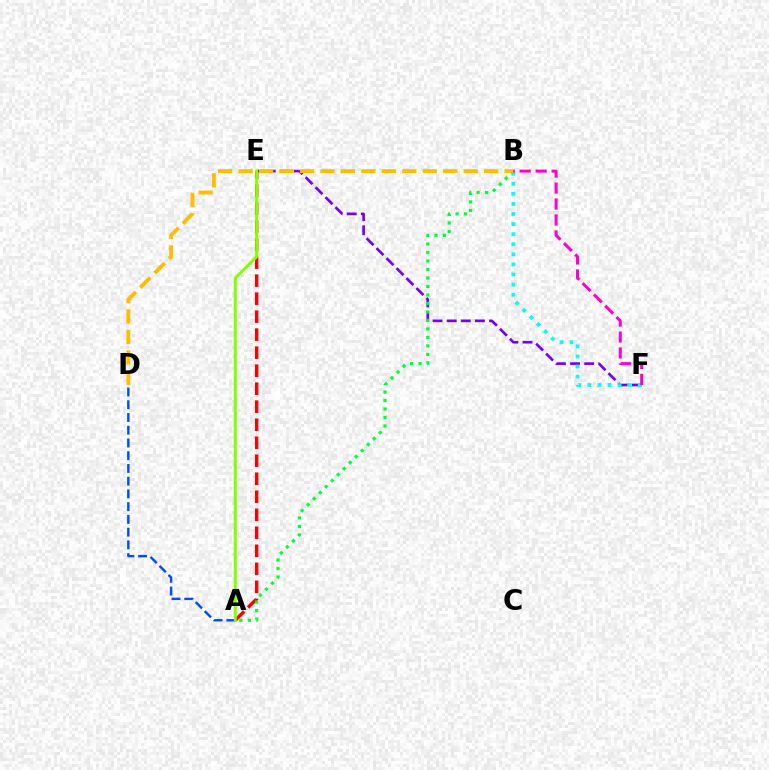{('A', 'E'): [{'color': '#ff0000', 'line_style': 'dashed', 'thickness': 2.45}, {'color': '#84ff00', 'line_style': 'solid', 'thickness': 2.14}], ('E', 'F'): [{'color': '#7200ff', 'line_style': 'dashed', 'thickness': 1.92}], ('A', 'B'): [{'color': '#00ff39', 'line_style': 'dotted', 'thickness': 2.31}], ('B', 'F'): [{'color': '#00fff6', 'line_style': 'dotted', 'thickness': 2.74}, {'color': '#ff00cf', 'line_style': 'dashed', 'thickness': 2.17}], ('B', 'D'): [{'color': '#ffbd00', 'line_style': 'dashed', 'thickness': 2.78}], ('A', 'D'): [{'color': '#004bff', 'line_style': 'dashed', 'thickness': 1.73}]}